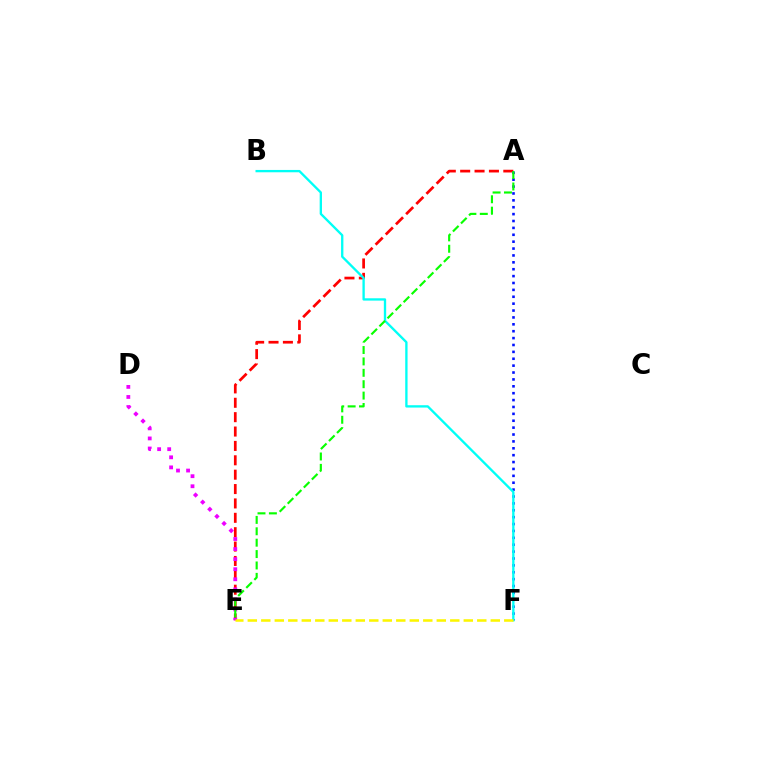{('A', 'E'): [{'color': '#ff0000', 'line_style': 'dashed', 'thickness': 1.95}, {'color': '#08ff00', 'line_style': 'dashed', 'thickness': 1.55}], ('A', 'F'): [{'color': '#0010ff', 'line_style': 'dotted', 'thickness': 1.87}], ('D', 'E'): [{'color': '#ee00ff', 'line_style': 'dotted', 'thickness': 2.74}], ('B', 'F'): [{'color': '#00fff6', 'line_style': 'solid', 'thickness': 1.68}], ('E', 'F'): [{'color': '#fcf500', 'line_style': 'dashed', 'thickness': 1.83}]}